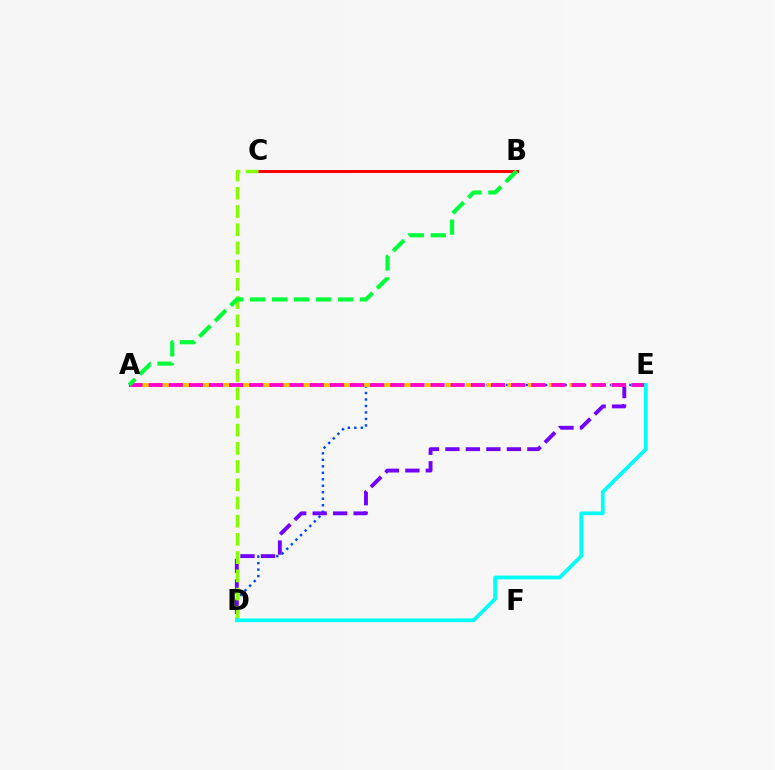{('B', 'C'): [{'color': '#ff0000', 'line_style': 'solid', 'thickness': 2.15}], ('D', 'E'): [{'color': '#004bff', 'line_style': 'dotted', 'thickness': 1.76}, {'color': '#7200ff', 'line_style': 'dashed', 'thickness': 2.78}, {'color': '#00fff6', 'line_style': 'solid', 'thickness': 2.7}], ('A', 'E'): [{'color': '#ffbd00', 'line_style': 'dashed', 'thickness': 2.81}, {'color': '#ff00cf', 'line_style': 'dashed', 'thickness': 2.74}], ('C', 'D'): [{'color': '#84ff00', 'line_style': 'dashed', 'thickness': 2.47}], ('A', 'B'): [{'color': '#00ff39', 'line_style': 'dashed', 'thickness': 2.98}]}